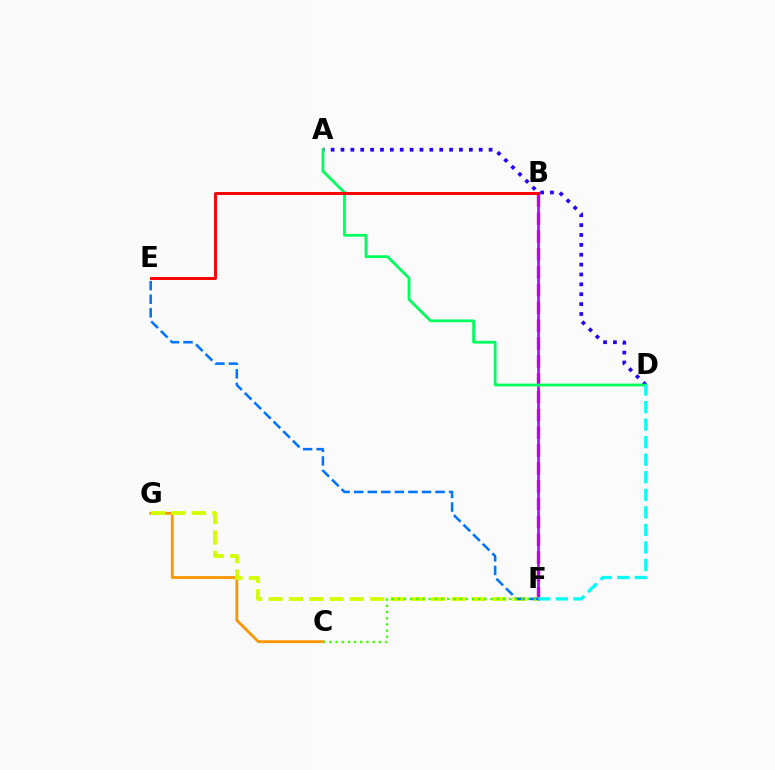{('C', 'G'): [{'color': '#ff9400', 'line_style': 'solid', 'thickness': 2.0}], ('B', 'F'): [{'color': '#ff00ac', 'line_style': 'dashed', 'thickness': 2.42}, {'color': '#b900ff', 'line_style': 'solid', 'thickness': 1.89}], ('A', 'D'): [{'color': '#2500ff', 'line_style': 'dotted', 'thickness': 2.68}, {'color': '#00ff5c', 'line_style': 'solid', 'thickness': 2.0}], ('F', 'G'): [{'color': '#d1ff00', 'line_style': 'dashed', 'thickness': 2.76}], ('B', 'E'): [{'color': '#ff0000', 'line_style': 'solid', 'thickness': 2.11}], ('D', 'F'): [{'color': '#00fff6', 'line_style': 'dashed', 'thickness': 2.38}], ('E', 'F'): [{'color': '#0074ff', 'line_style': 'dashed', 'thickness': 1.84}], ('C', 'F'): [{'color': '#3dff00', 'line_style': 'dotted', 'thickness': 1.68}]}